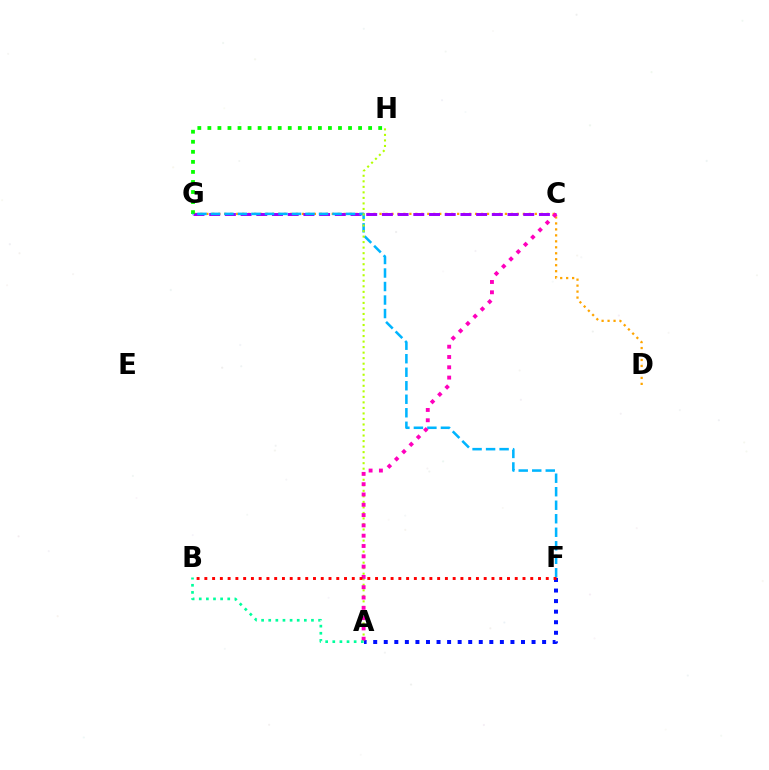{('D', 'G'): [{'color': '#ffa500', 'line_style': 'dotted', 'thickness': 1.62}], ('C', 'G'): [{'color': '#9b00ff', 'line_style': 'dashed', 'thickness': 2.13}], ('G', 'H'): [{'color': '#08ff00', 'line_style': 'dotted', 'thickness': 2.73}], ('F', 'G'): [{'color': '#00b5ff', 'line_style': 'dashed', 'thickness': 1.84}], ('A', 'H'): [{'color': '#b3ff00', 'line_style': 'dotted', 'thickness': 1.5}], ('A', 'F'): [{'color': '#0010ff', 'line_style': 'dotted', 'thickness': 2.87}], ('A', 'C'): [{'color': '#ff00bd', 'line_style': 'dotted', 'thickness': 2.8}], ('A', 'B'): [{'color': '#00ff9d', 'line_style': 'dotted', 'thickness': 1.93}], ('B', 'F'): [{'color': '#ff0000', 'line_style': 'dotted', 'thickness': 2.11}]}